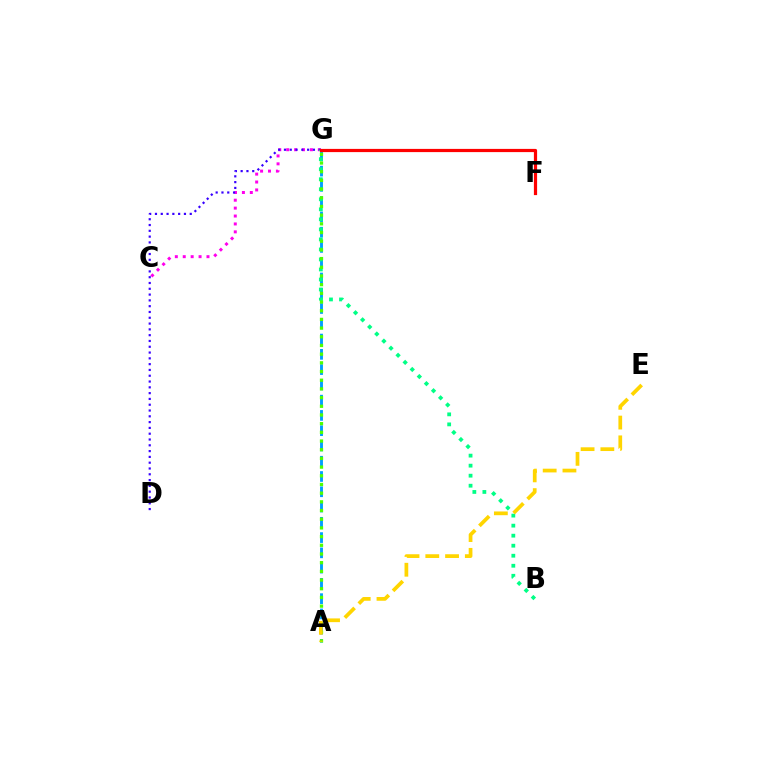{('C', 'G'): [{'color': '#ff00ed', 'line_style': 'dotted', 'thickness': 2.15}], ('A', 'G'): [{'color': '#009eff', 'line_style': 'dashed', 'thickness': 2.07}, {'color': '#4fff00', 'line_style': 'dotted', 'thickness': 2.36}], ('D', 'G'): [{'color': '#3700ff', 'line_style': 'dotted', 'thickness': 1.57}], ('B', 'G'): [{'color': '#00ff86', 'line_style': 'dotted', 'thickness': 2.72}], ('F', 'G'): [{'color': '#ff0000', 'line_style': 'solid', 'thickness': 2.31}], ('A', 'E'): [{'color': '#ffd500', 'line_style': 'dashed', 'thickness': 2.68}]}